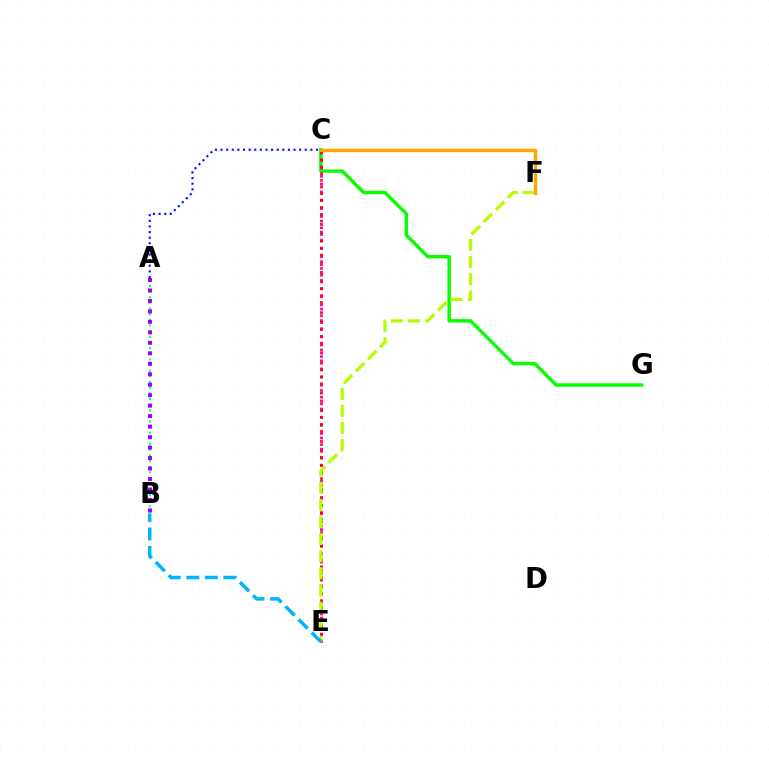{('C', 'G'): [{'color': '#08ff00', 'line_style': 'solid', 'thickness': 2.46}], ('C', 'E'): [{'color': '#ff00bd', 'line_style': 'dotted', 'thickness': 2.18}, {'color': '#ff0000', 'line_style': 'dotted', 'thickness': 1.84}], ('A', 'B'): [{'color': '#00ff9d', 'line_style': 'dotted', 'thickness': 1.53}, {'color': '#9b00ff', 'line_style': 'dotted', 'thickness': 2.85}], ('E', 'F'): [{'color': '#b3ff00', 'line_style': 'dashed', 'thickness': 2.33}], ('A', 'C'): [{'color': '#0010ff', 'line_style': 'dotted', 'thickness': 1.53}], ('B', 'E'): [{'color': '#00b5ff', 'line_style': 'dashed', 'thickness': 2.52}], ('C', 'F'): [{'color': '#ffa500', 'line_style': 'solid', 'thickness': 2.43}]}